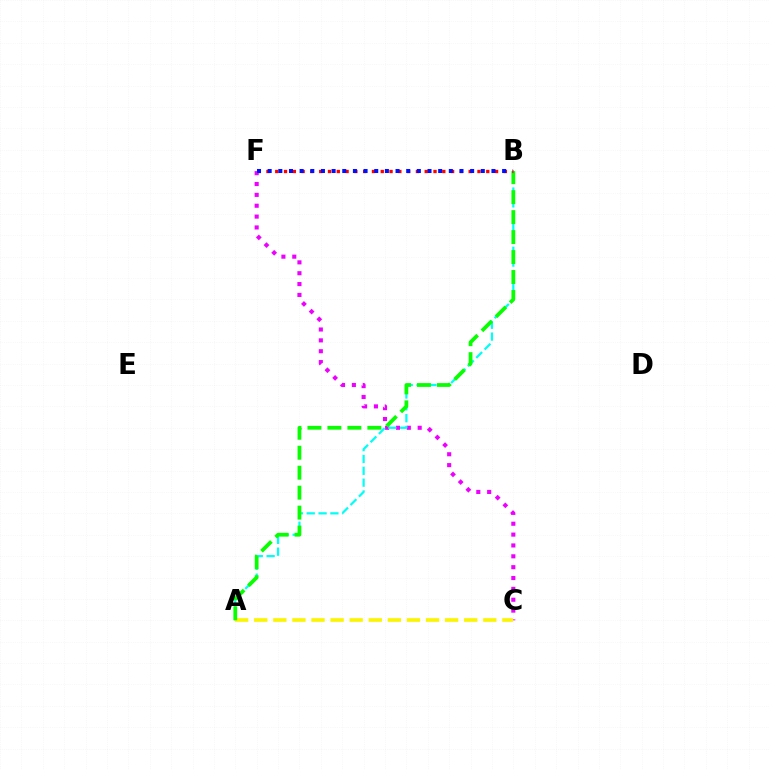{('C', 'F'): [{'color': '#ee00ff', 'line_style': 'dotted', 'thickness': 2.95}], ('A', 'B'): [{'color': '#00fff6', 'line_style': 'dashed', 'thickness': 1.61}, {'color': '#08ff00', 'line_style': 'dashed', 'thickness': 2.71}], ('A', 'C'): [{'color': '#fcf500', 'line_style': 'dashed', 'thickness': 2.59}], ('B', 'F'): [{'color': '#ff0000', 'line_style': 'dotted', 'thickness': 2.39}, {'color': '#0010ff', 'line_style': 'dotted', 'thickness': 2.9}]}